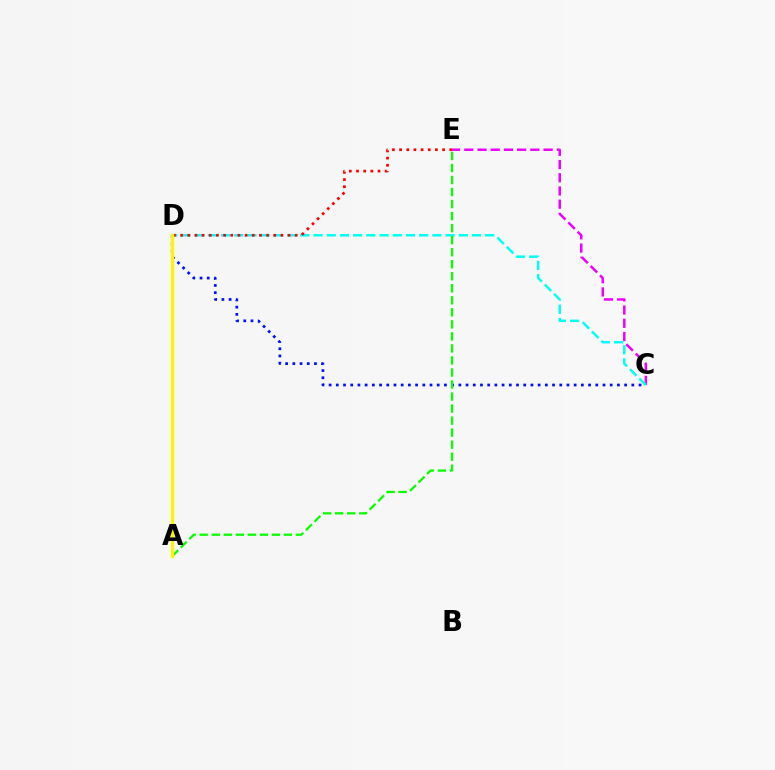{('C', 'E'): [{'color': '#ee00ff', 'line_style': 'dashed', 'thickness': 1.8}], ('C', 'D'): [{'color': '#00fff6', 'line_style': 'dashed', 'thickness': 1.79}, {'color': '#0010ff', 'line_style': 'dotted', 'thickness': 1.96}], ('A', 'E'): [{'color': '#08ff00', 'line_style': 'dashed', 'thickness': 1.63}], ('D', 'E'): [{'color': '#ff0000', 'line_style': 'dotted', 'thickness': 1.95}], ('A', 'D'): [{'color': '#fcf500', 'line_style': 'solid', 'thickness': 2.37}]}